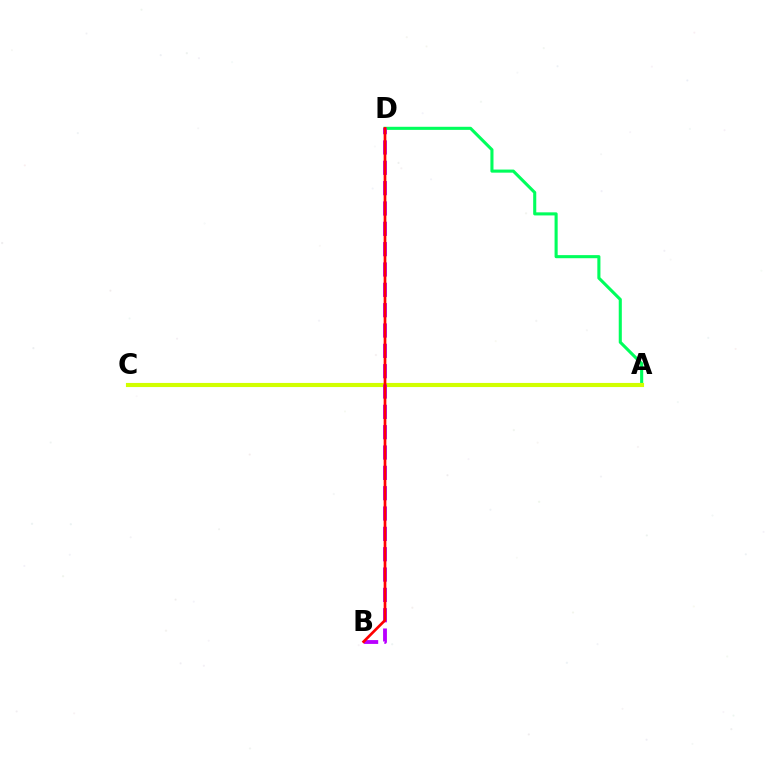{('A', 'C'): [{'color': '#0074ff', 'line_style': 'solid', 'thickness': 2.0}, {'color': '#d1ff00', 'line_style': 'solid', 'thickness': 2.96}], ('A', 'D'): [{'color': '#00ff5c', 'line_style': 'solid', 'thickness': 2.22}], ('B', 'D'): [{'color': '#b900ff', 'line_style': 'dashed', 'thickness': 2.76}, {'color': '#ff0000', 'line_style': 'solid', 'thickness': 1.93}]}